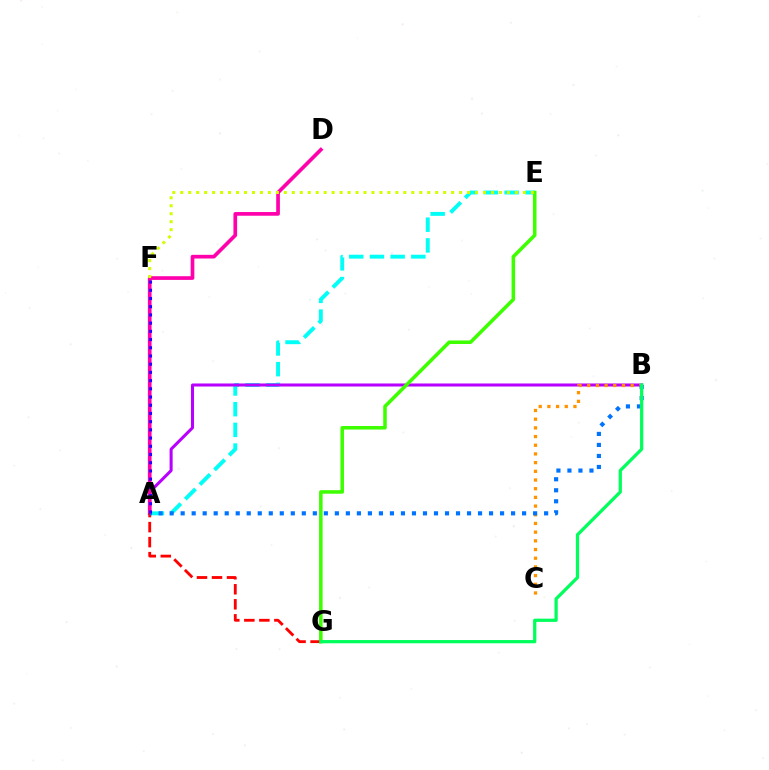{('A', 'E'): [{'color': '#00fff6', 'line_style': 'dashed', 'thickness': 2.81}], ('A', 'B'): [{'color': '#b900ff', 'line_style': 'solid', 'thickness': 2.18}, {'color': '#0074ff', 'line_style': 'dotted', 'thickness': 2.99}], ('A', 'D'): [{'color': '#ff00ac', 'line_style': 'solid', 'thickness': 2.65}], ('B', 'C'): [{'color': '#ff9400', 'line_style': 'dotted', 'thickness': 2.36}], ('E', 'G'): [{'color': '#3dff00', 'line_style': 'solid', 'thickness': 2.55}], ('E', 'F'): [{'color': '#d1ff00', 'line_style': 'dotted', 'thickness': 2.16}], ('A', 'G'): [{'color': '#ff0000', 'line_style': 'dashed', 'thickness': 2.04}], ('A', 'F'): [{'color': '#2500ff', 'line_style': 'dotted', 'thickness': 2.23}], ('B', 'G'): [{'color': '#00ff5c', 'line_style': 'solid', 'thickness': 2.33}]}